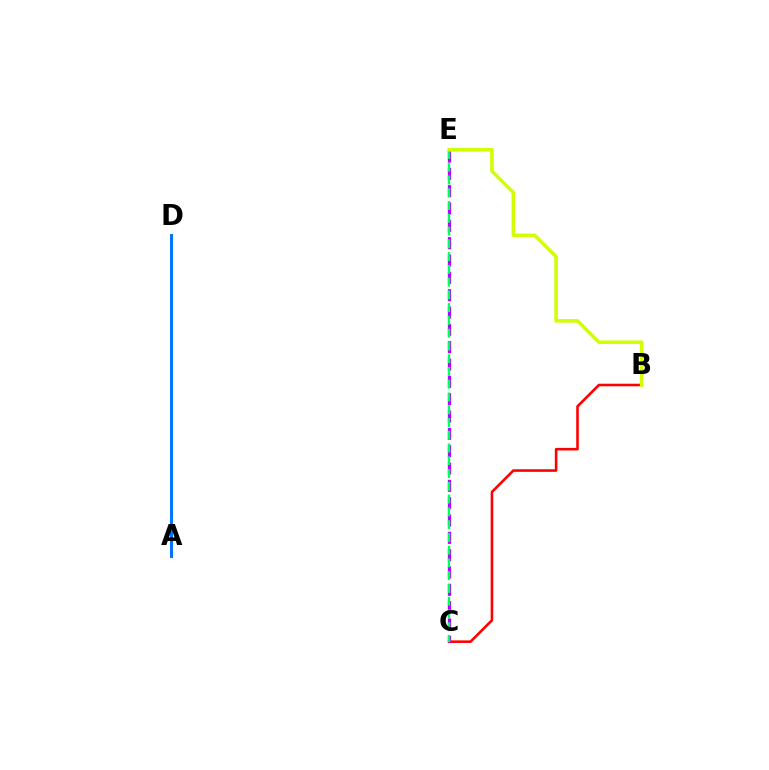{('A', 'D'): [{'color': '#0074ff', 'line_style': 'solid', 'thickness': 2.13}], ('B', 'C'): [{'color': '#ff0000', 'line_style': 'solid', 'thickness': 1.86}], ('C', 'E'): [{'color': '#b900ff', 'line_style': 'dashed', 'thickness': 2.35}, {'color': '#00ff5c', 'line_style': 'dashed', 'thickness': 1.73}], ('B', 'E'): [{'color': '#d1ff00', 'line_style': 'solid', 'thickness': 2.56}]}